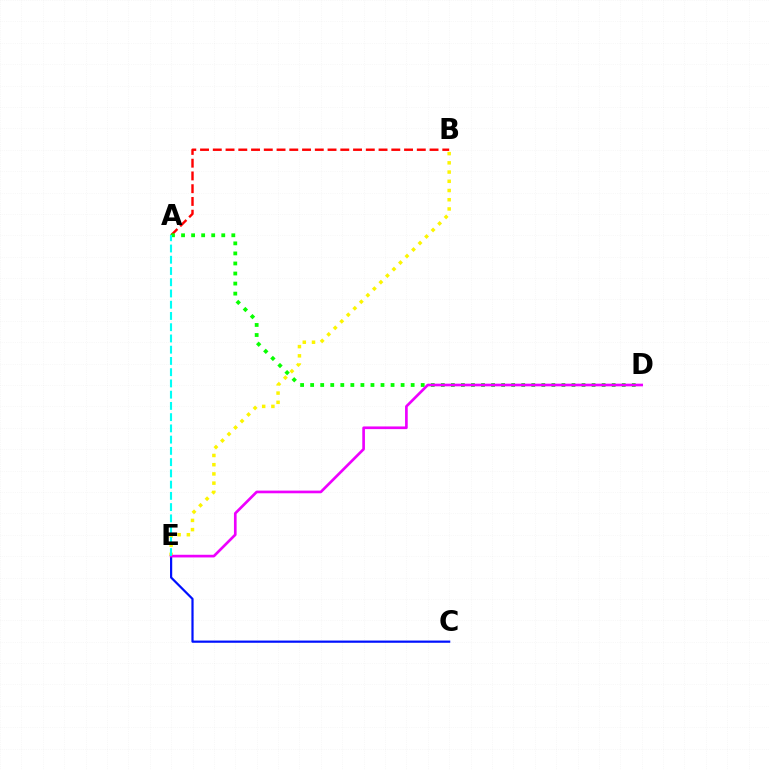{('A', 'B'): [{'color': '#ff0000', 'line_style': 'dashed', 'thickness': 1.73}], ('A', 'D'): [{'color': '#08ff00', 'line_style': 'dotted', 'thickness': 2.73}], ('B', 'E'): [{'color': '#fcf500', 'line_style': 'dotted', 'thickness': 2.51}], ('C', 'E'): [{'color': '#0010ff', 'line_style': 'solid', 'thickness': 1.59}], ('D', 'E'): [{'color': '#ee00ff', 'line_style': 'solid', 'thickness': 1.92}], ('A', 'E'): [{'color': '#00fff6', 'line_style': 'dashed', 'thickness': 1.53}]}